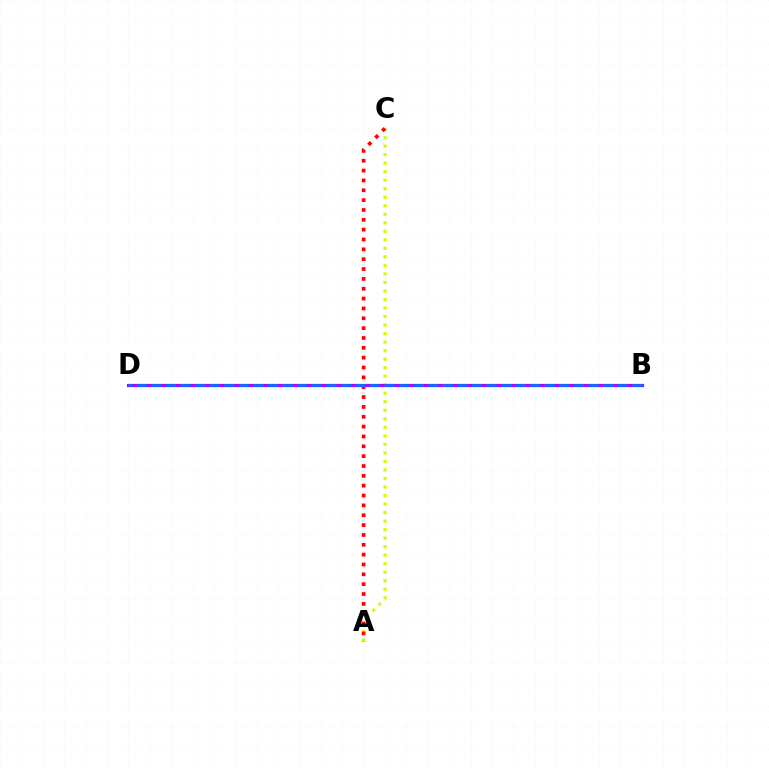{('A', 'C'): [{'color': '#d1ff00', 'line_style': 'dotted', 'thickness': 2.32}, {'color': '#ff0000', 'line_style': 'dotted', 'thickness': 2.68}], ('B', 'D'): [{'color': '#00ff5c', 'line_style': 'dotted', 'thickness': 2.28}, {'color': '#b900ff', 'line_style': 'solid', 'thickness': 2.3}, {'color': '#0074ff', 'line_style': 'dashed', 'thickness': 1.98}]}